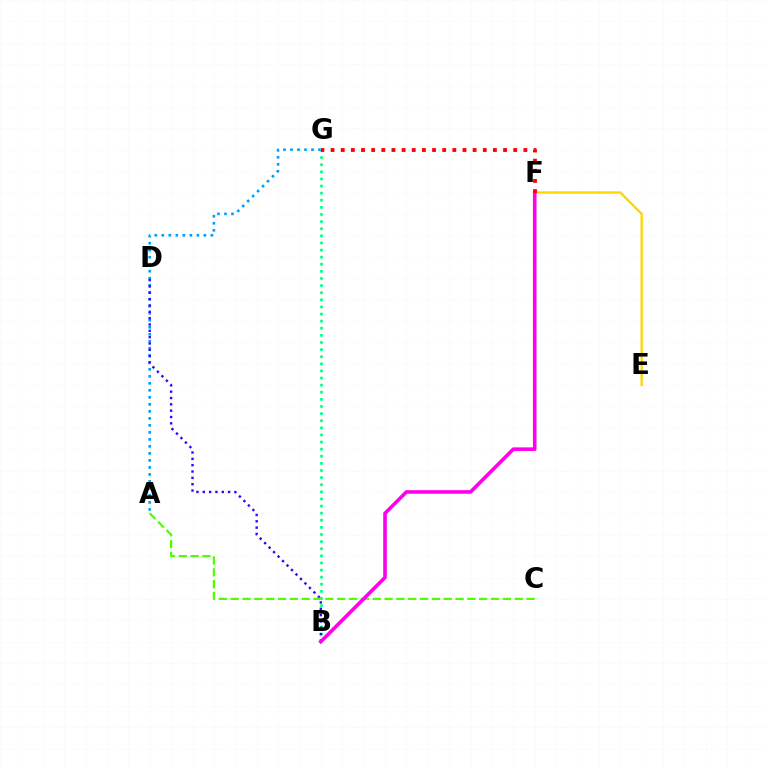{('B', 'G'): [{'color': '#00ff86', 'line_style': 'dotted', 'thickness': 1.93}], ('A', 'G'): [{'color': '#009eff', 'line_style': 'dotted', 'thickness': 1.9}], ('B', 'D'): [{'color': '#3700ff', 'line_style': 'dotted', 'thickness': 1.72}], ('A', 'C'): [{'color': '#4fff00', 'line_style': 'dashed', 'thickness': 1.61}], ('E', 'F'): [{'color': '#ffd500', 'line_style': 'solid', 'thickness': 1.67}], ('B', 'F'): [{'color': '#ff00ed', 'line_style': 'solid', 'thickness': 2.6}], ('F', 'G'): [{'color': '#ff0000', 'line_style': 'dotted', 'thickness': 2.76}]}